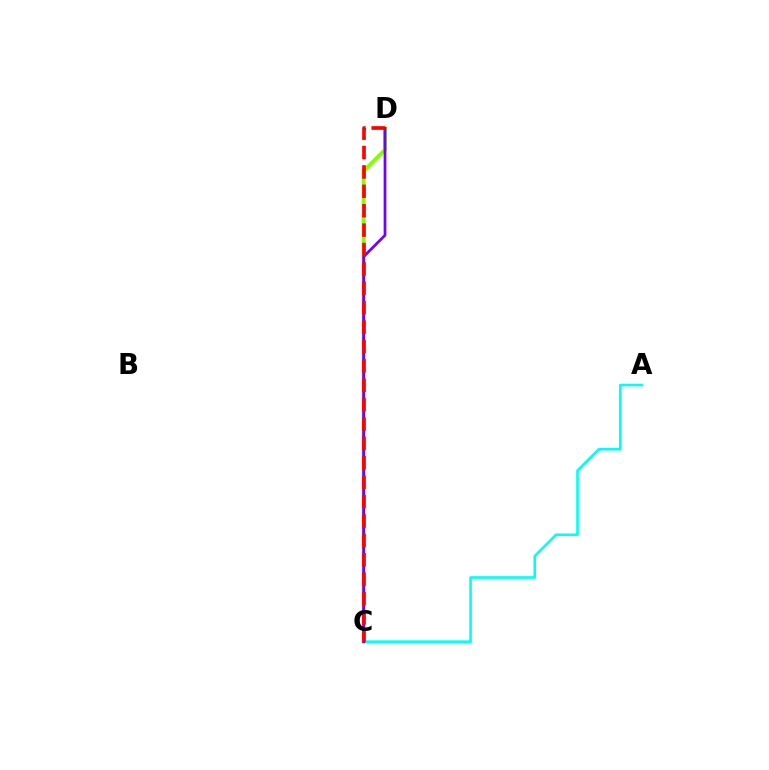{('C', 'D'): [{'color': '#84ff00', 'line_style': 'solid', 'thickness': 2.74}, {'color': '#7200ff', 'line_style': 'solid', 'thickness': 1.98}, {'color': '#ff0000', 'line_style': 'dashed', 'thickness': 2.63}], ('A', 'C'): [{'color': '#00fff6', 'line_style': 'solid', 'thickness': 1.86}]}